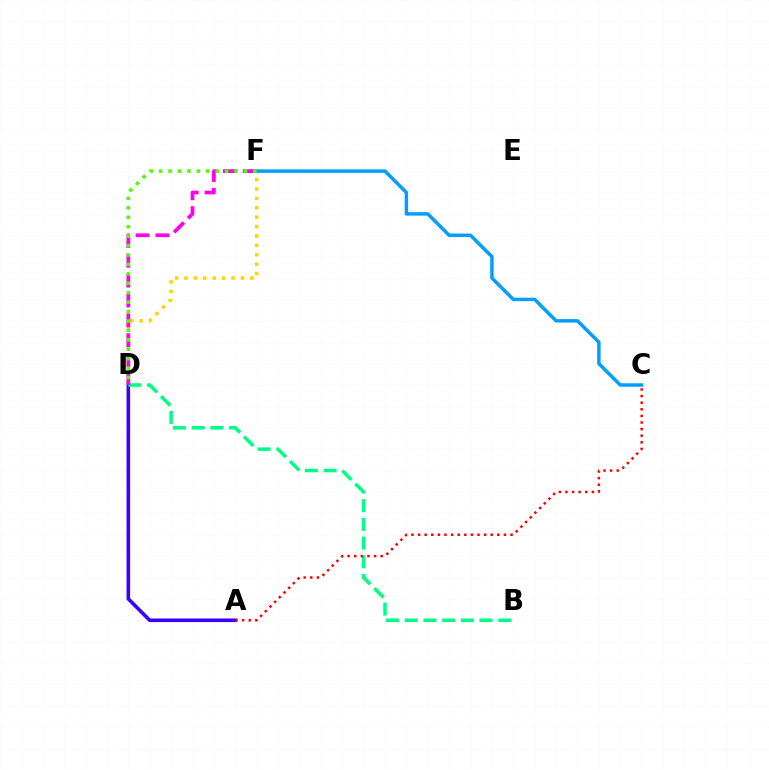{('A', 'D'): [{'color': '#3700ff', 'line_style': 'solid', 'thickness': 2.59}], ('D', 'F'): [{'color': '#ffd500', 'line_style': 'dotted', 'thickness': 2.55}, {'color': '#ff00ed', 'line_style': 'dashed', 'thickness': 2.7}, {'color': '#4fff00', 'line_style': 'dotted', 'thickness': 2.56}], ('B', 'D'): [{'color': '#00ff86', 'line_style': 'dashed', 'thickness': 2.54}], ('C', 'F'): [{'color': '#009eff', 'line_style': 'solid', 'thickness': 2.49}], ('A', 'C'): [{'color': '#ff0000', 'line_style': 'dotted', 'thickness': 1.79}]}